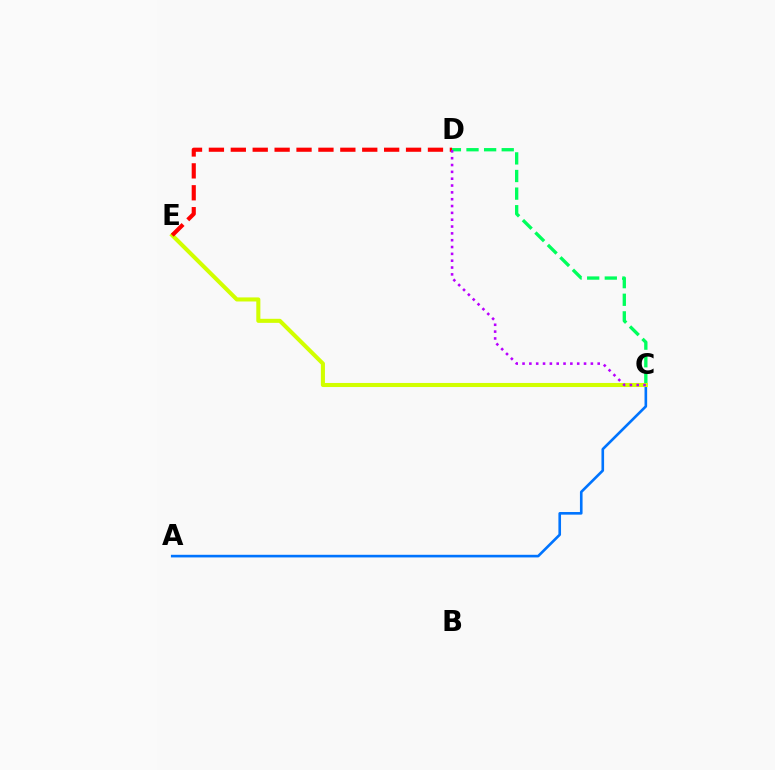{('C', 'D'): [{'color': '#00ff5c', 'line_style': 'dashed', 'thickness': 2.39}, {'color': '#b900ff', 'line_style': 'dotted', 'thickness': 1.86}], ('A', 'C'): [{'color': '#0074ff', 'line_style': 'solid', 'thickness': 1.89}], ('C', 'E'): [{'color': '#d1ff00', 'line_style': 'solid', 'thickness': 2.93}], ('D', 'E'): [{'color': '#ff0000', 'line_style': 'dashed', 'thickness': 2.98}]}